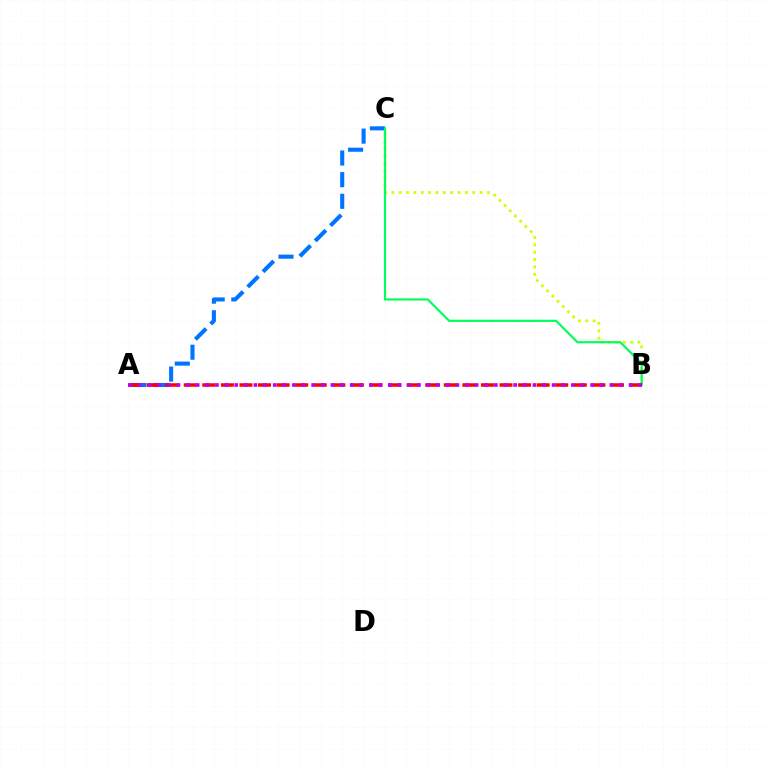{('B', 'C'): [{'color': '#d1ff00', 'line_style': 'dotted', 'thickness': 2.0}, {'color': '#00ff5c', 'line_style': 'solid', 'thickness': 1.56}], ('A', 'C'): [{'color': '#0074ff', 'line_style': 'dashed', 'thickness': 2.94}], ('A', 'B'): [{'color': '#ff0000', 'line_style': 'dashed', 'thickness': 2.52}, {'color': '#b900ff', 'line_style': 'dotted', 'thickness': 2.61}]}